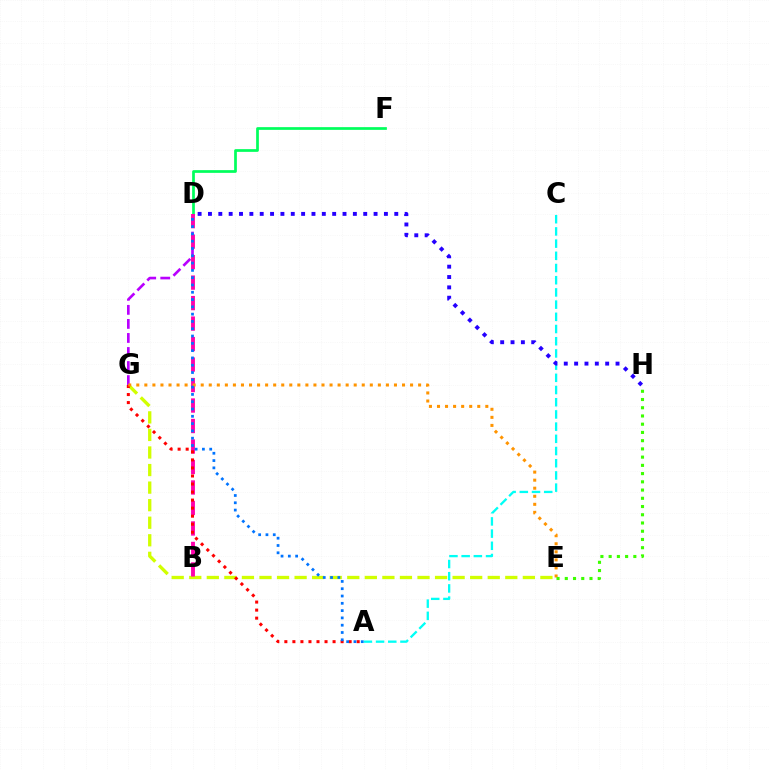{('A', 'C'): [{'color': '#00fff6', 'line_style': 'dashed', 'thickness': 1.66}], ('D', 'G'): [{'color': '#b900ff', 'line_style': 'dashed', 'thickness': 1.91}], ('D', 'F'): [{'color': '#00ff5c', 'line_style': 'solid', 'thickness': 1.96}], ('E', 'G'): [{'color': '#d1ff00', 'line_style': 'dashed', 'thickness': 2.39}, {'color': '#ff9400', 'line_style': 'dotted', 'thickness': 2.19}], ('B', 'D'): [{'color': '#ff00ac', 'line_style': 'dashed', 'thickness': 2.78}], ('D', 'H'): [{'color': '#2500ff', 'line_style': 'dotted', 'thickness': 2.81}], ('A', 'G'): [{'color': '#ff0000', 'line_style': 'dotted', 'thickness': 2.18}], ('E', 'H'): [{'color': '#3dff00', 'line_style': 'dotted', 'thickness': 2.24}], ('A', 'D'): [{'color': '#0074ff', 'line_style': 'dotted', 'thickness': 1.98}]}